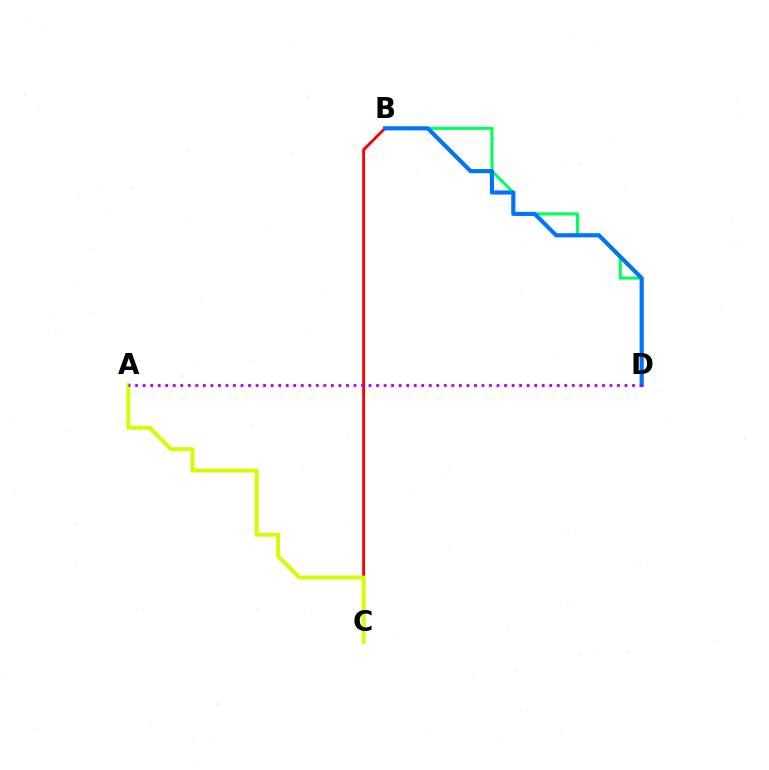{('B', 'C'): [{'color': '#ff0000', 'line_style': 'solid', 'thickness': 2.07}], ('B', 'D'): [{'color': '#00ff5c', 'line_style': 'solid', 'thickness': 2.21}, {'color': '#0074ff', 'line_style': 'solid', 'thickness': 2.98}], ('A', 'C'): [{'color': '#d1ff00', 'line_style': 'solid', 'thickness': 2.83}], ('A', 'D'): [{'color': '#b900ff', 'line_style': 'dotted', 'thickness': 2.05}]}